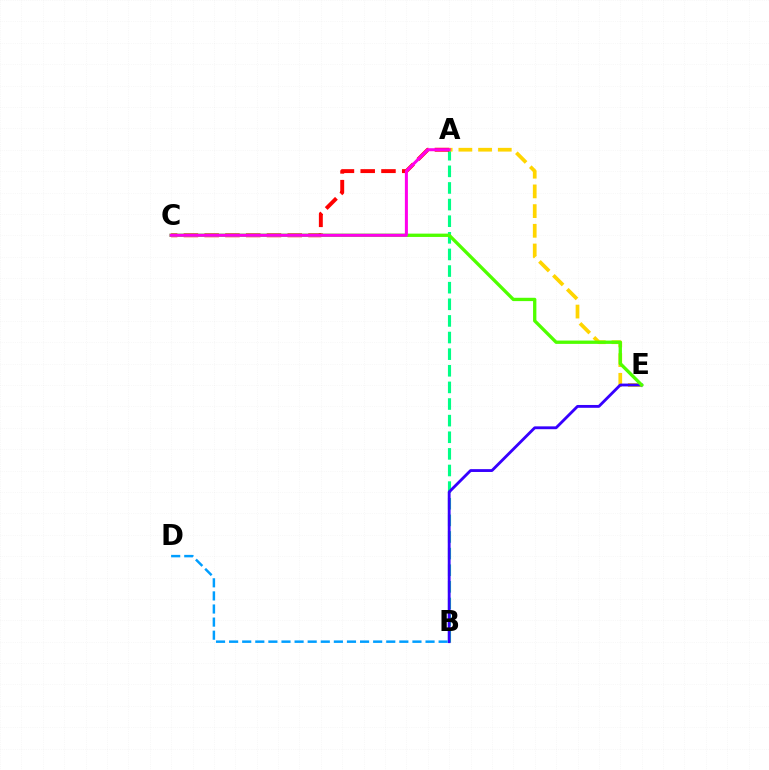{('A', 'B'): [{'color': '#00ff86', 'line_style': 'dashed', 'thickness': 2.26}], ('A', 'C'): [{'color': '#ff0000', 'line_style': 'dashed', 'thickness': 2.82}, {'color': '#ff00ed', 'line_style': 'solid', 'thickness': 2.17}], ('A', 'E'): [{'color': '#ffd500', 'line_style': 'dashed', 'thickness': 2.68}], ('B', 'E'): [{'color': '#3700ff', 'line_style': 'solid', 'thickness': 2.04}], ('B', 'D'): [{'color': '#009eff', 'line_style': 'dashed', 'thickness': 1.78}], ('C', 'E'): [{'color': '#4fff00', 'line_style': 'solid', 'thickness': 2.39}]}